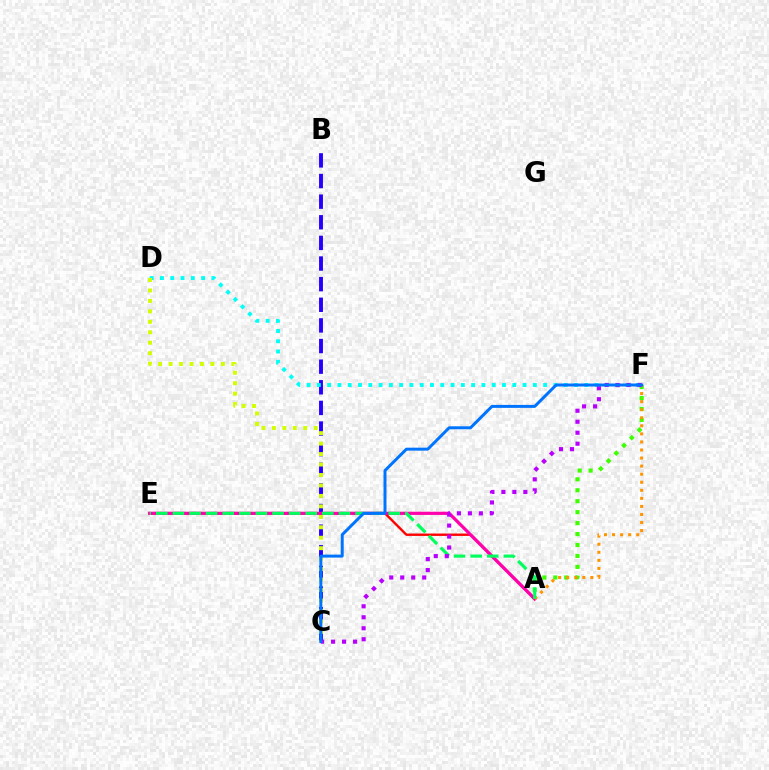{('A', 'F'): [{'color': '#3dff00', 'line_style': 'dotted', 'thickness': 2.97}, {'color': '#ff9400', 'line_style': 'dotted', 'thickness': 2.19}], ('B', 'C'): [{'color': '#2500ff', 'line_style': 'dashed', 'thickness': 2.8}], ('A', 'E'): [{'color': '#ff0000', 'line_style': 'solid', 'thickness': 1.71}, {'color': '#ff00ac', 'line_style': 'solid', 'thickness': 2.31}, {'color': '#00ff5c', 'line_style': 'dashed', 'thickness': 2.26}], ('D', 'F'): [{'color': '#00fff6', 'line_style': 'dotted', 'thickness': 2.79}], ('C', 'D'): [{'color': '#d1ff00', 'line_style': 'dotted', 'thickness': 2.84}], ('C', 'F'): [{'color': '#b900ff', 'line_style': 'dotted', 'thickness': 2.98}, {'color': '#0074ff', 'line_style': 'solid', 'thickness': 2.14}]}